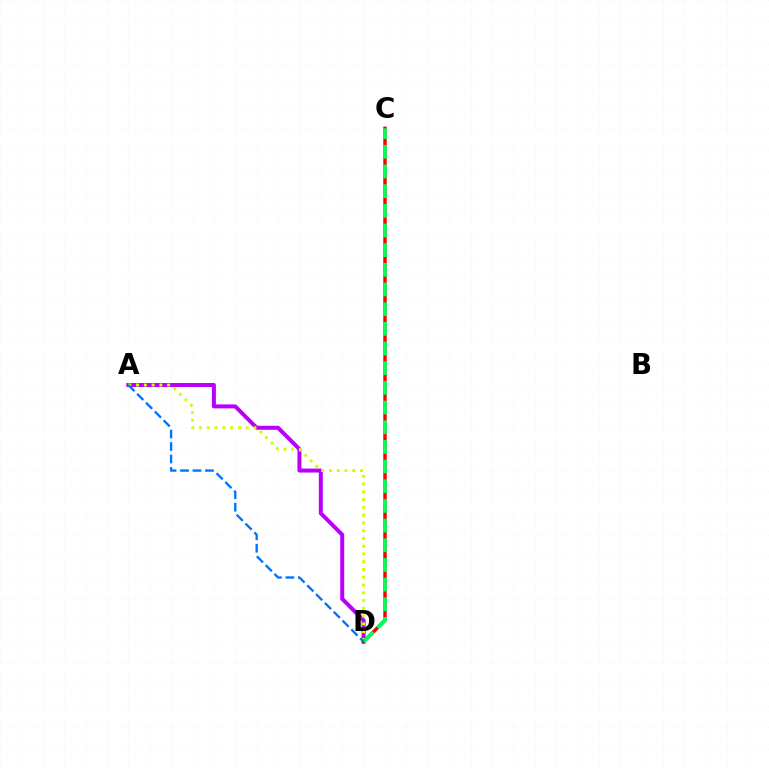{('A', 'D'): [{'color': '#b900ff', 'line_style': 'solid', 'thickness': 2.88}, {'color': '#d1ff00', 'line_style': 'dotted', 'thickness': 2.11}, {'color': '#0074ff', 'line_style': 'dashed', 'thickness': 1.7}], ('C', 'D'): [{'color': '#ff0000', 'line_style': 'solid', 'thickness': 2.49}, {'color': '#00ff5c', 'line_style': 'dashed', 'thickness': 2.67}]}